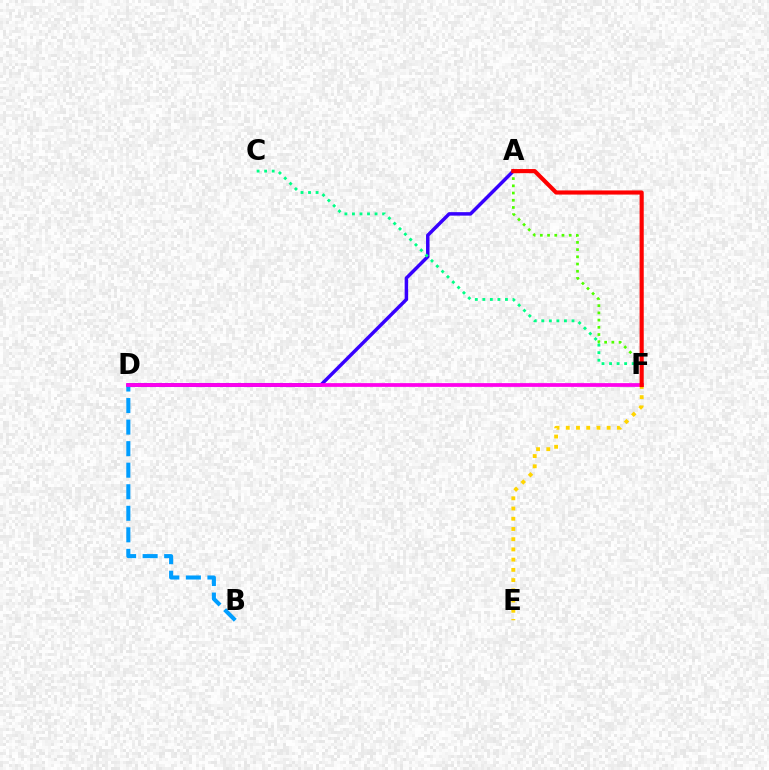{('A', 'D'): [{'color': '#3700ff', 'line_style': 'solid', 'thickness': 2.5}], ('A', 'F'): [{'color': '#4fff00', 'line_style': 'dotted', 'thickness': 1.96}, {'color': '#ff0000', 'line_style': 'solid', 'thickness': 2.98}], ('C', 'F'): [{'color': '#00ff86', 'line_style': 'dotted', 'thickness': 2.05}], ('B', 'D'): [{'color': '#009eff', 'line_style': 'dashed', 'thickness': 2.93}], ('D', 'F'): [{'color': '#ff00ed', 'line_style': 'solid', 'thickness': 2.7}], ('E', 'F'): [{'color': '#ffd500', 'line_style': 'dotted', 'thickness': 2.78}]}